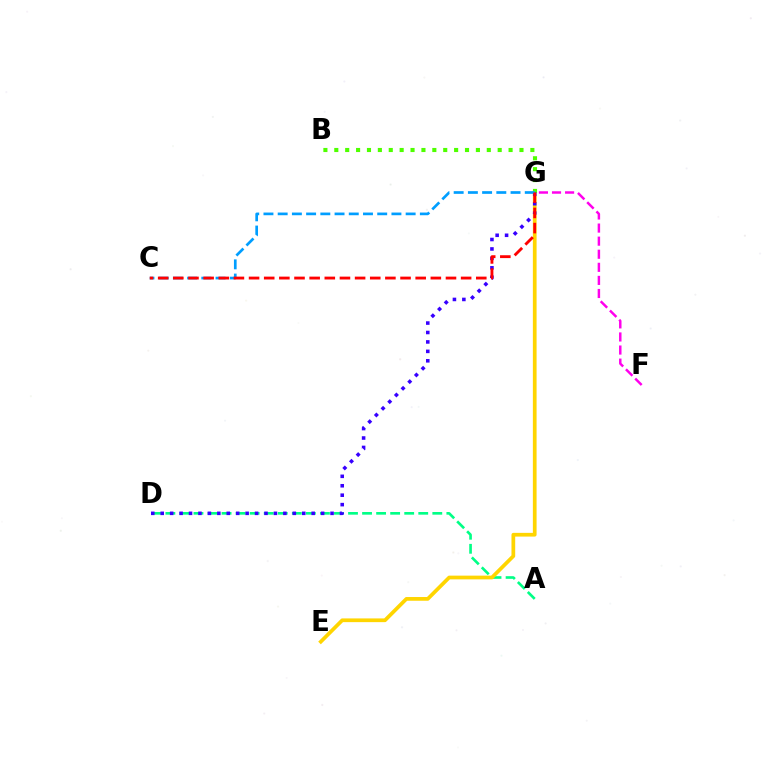{('A', 'D'): [{'color': '#00ff86', 'line_style': 'dashed', 'thickness': 1.91}], ('E', 'G'): [{'color': '#ffd500', 'line_style': 'solid', 'thickness': 2.68}], ('B', 'G'): [{'color': '#4fff00', 'line_style': 'dotted', 'thickness': 2.96}], ('D', 'G'): [{'color': '#3700ff', 'line_style': 'dotted', 'thickness': 2.56}], ('F', 'G'): [{'color': '#ff00ed', 'line_style': 'dashed', 'thickness': 1.78}], ('C', 'G'): [{'color': '#009eff', 'line_style': 'dashed', 'thickness': 1.93}, {'color': '#ff0000', 'line_style': 'dashed', 'thickness': 2.06}]}